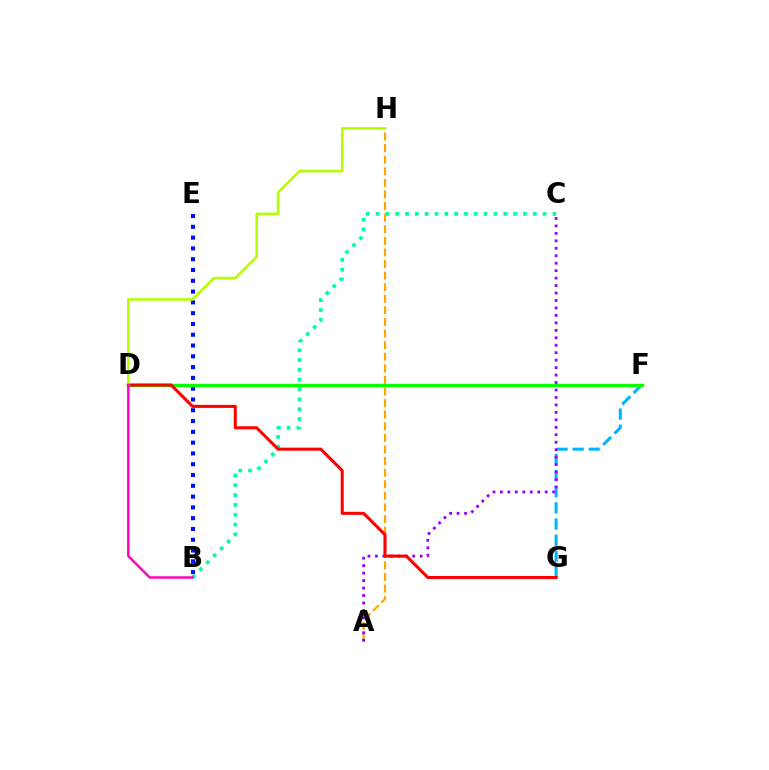{('B', 'E'): [{'color': '#0010ff', 'line_style': 'dotted', 'thickness': 2.93}], ('F', 'G'): [{'color': '#00b5ff', 'line_style': 'dashed', 'thickness': 2.19}], ('B', 'C'): [{'color': '#00ff9d', 'line_style': 'dotted', 'thickness': 2.67}], ('A', 'H'): [{'color': '#ffa500', 'line_style': 'dashed', 'thickness': 1.57}], ('D', 'F'): [{'color': '#08ff00', 'line_style': 'solid', 'thickness': 2.41}], ('A', 'C'): [{'color': '#9b00ff', 'line_style': 'dotted', 'thickness': 2.03}], ('D', 'G'): [{'color': '#ff0000', 'line_style': 'solid', 'thickness': 2.2}], ('D', 'H'): [{'color': '#b3ff00', 'line_style': 'solid', 'thickness': 1.84}], ('B', 'D'): [{'color': '#ff00bd', 'line_style': 'solid', 'thickness': 1.77}]}